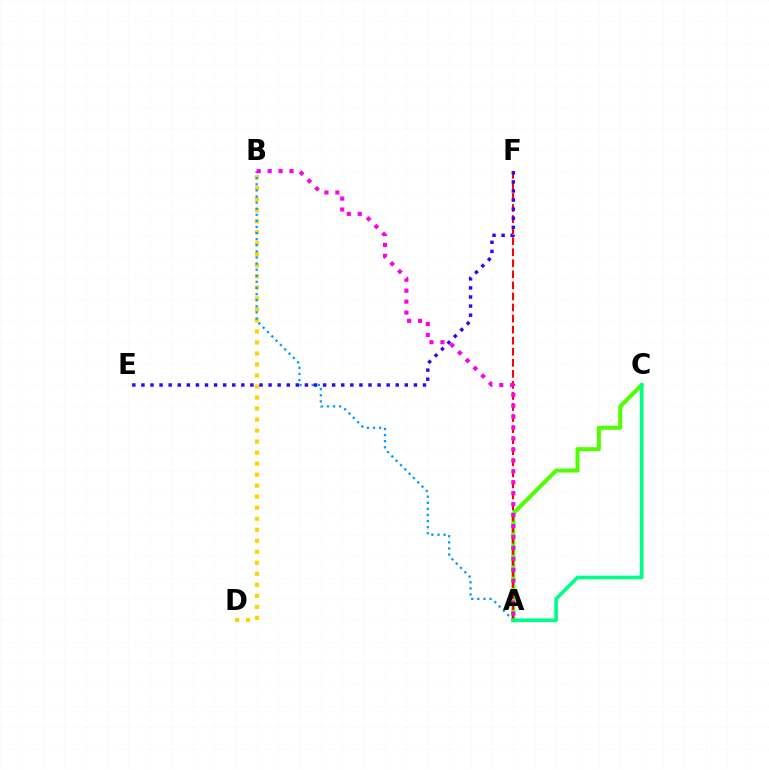{('A', 'C'): [{'color': '#4fff00', 'line_style': 'solid', 'thickness': 2.87}, {'color': '#00ff86', 'line_style': 'solid', 'thickness': 2.64}], ('B', 'D'): [{'color': '#ffd500', 'line_style': 'dotted', 'thickness': 2.99}], ('A', 'B'): [{'color': '#009eff', 'line_style': 'dotted', 'thickness': 1.66}, {'color': '#ff00ed', 'line_style': 'dotted', 'thickness': 2.97}], ('A', 'F'): [{'color': '#ff0000', 'line_style': 'dashed', 'thickness': 1.5}], ('E', 'F'): [{'color': '#3700ff', 'line_style': 'dotted', 'thickness': 2.47}]}